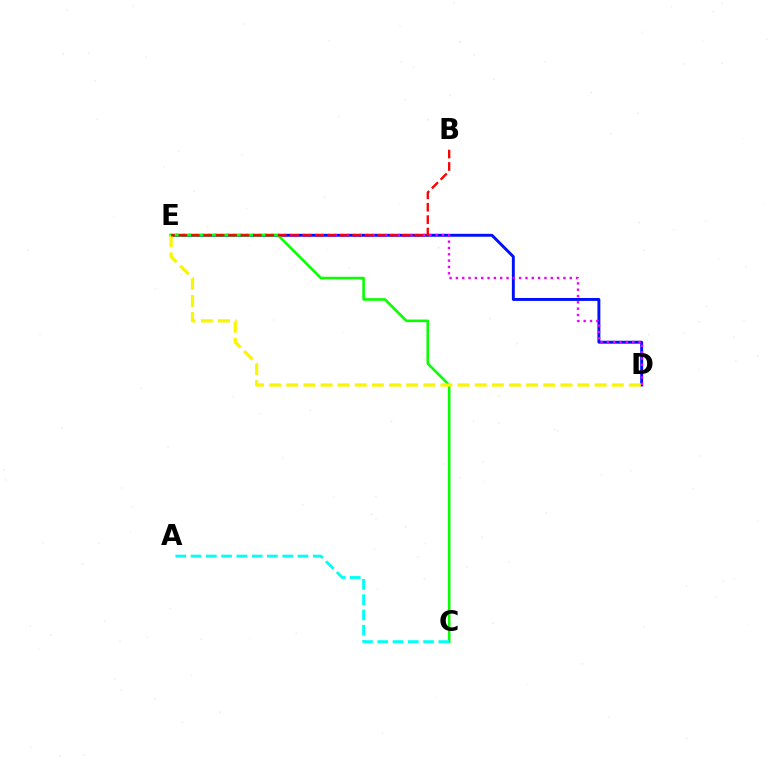{('D', 'E'): [{'color': '#0010ff', 'line_style': 'solid', 'thickness': 2.1}, {'color': '#ee00ff', 'line_style': 'dotted', 'thickness': 1.72}, {'color': '#fcf500', 'line_style': 'dashed', 'thickness': 2.33}], ('C', 'E'): [{'color': '#08ff00', 'line_style': 'solid', 'thickness': 1.87}], ('A', 'C'): [{'color': '#00fff6', 'line_style': 'dashed', 'thickness': 2.08}], ('B', 'E'): [{'color': '#ff0000', 'line_style': 'dashed', 'thickness': 1.69}]}